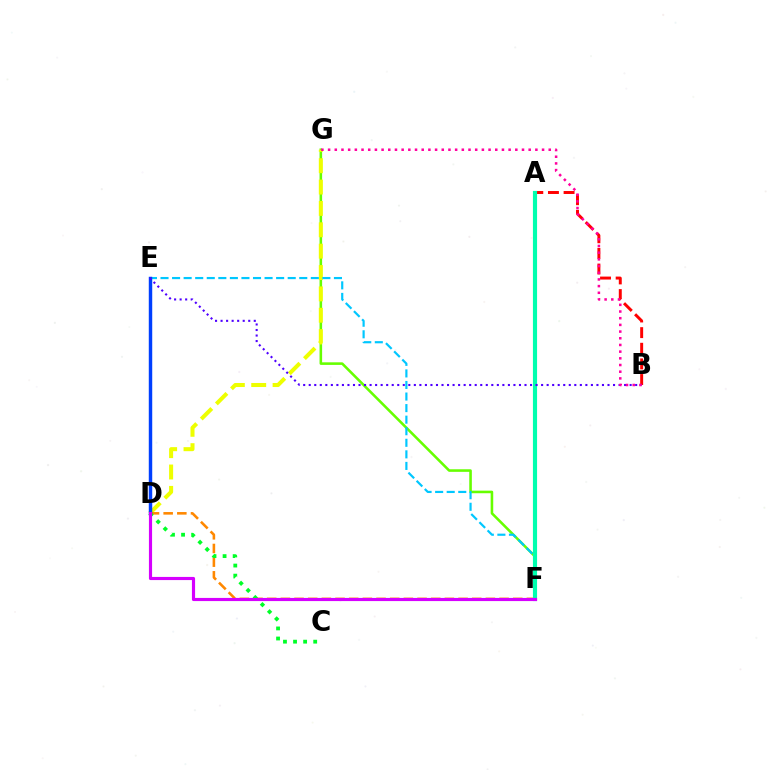{('A', 'B'): [{'color': '#ff0000', 'line_style': 'dashed', 'thickness': 2.12}], ('F', 'G'): [{'color': '#66ff00', 'line_style': 'solid', 'thickness': 1.86}], ('D', 'G'): [{'color': '#eeff00', 'line_style': 'dashed', 'thickness': 2.9}], ('D', 'F'): [{'color': '#ff8800', 'line_style': 'dashed', 'thickness': 1.86}, {'color': '#d600ff', 'line_style': 'solid', 'thickness': 2.27}], ('E', 'F'): [{'color': '#00c7ff', 'line_style': 'dashed', 'thickness': 1.57}], ('A', 'F'): [{'color': '#00ffaf', 'line_style': 'solid', 'thickness': 2.99}], ('D', 'E'): [{'color': '#003fff', 'line_style': 'solid', 'thickness': 2.48}], ('B', 'E'): [{'color': '#4f00ff', 'line_style': 'dotted', 'thickness': 1.5}], ('C', 'D'): [{'color': '#00ff27', 'line_style': 'dotted', 'thickness': 2.74}], ('B', 'G'): [{'color': '#ff00a0', 'line_style': 'dotted', 'thickness': 1.82}]}